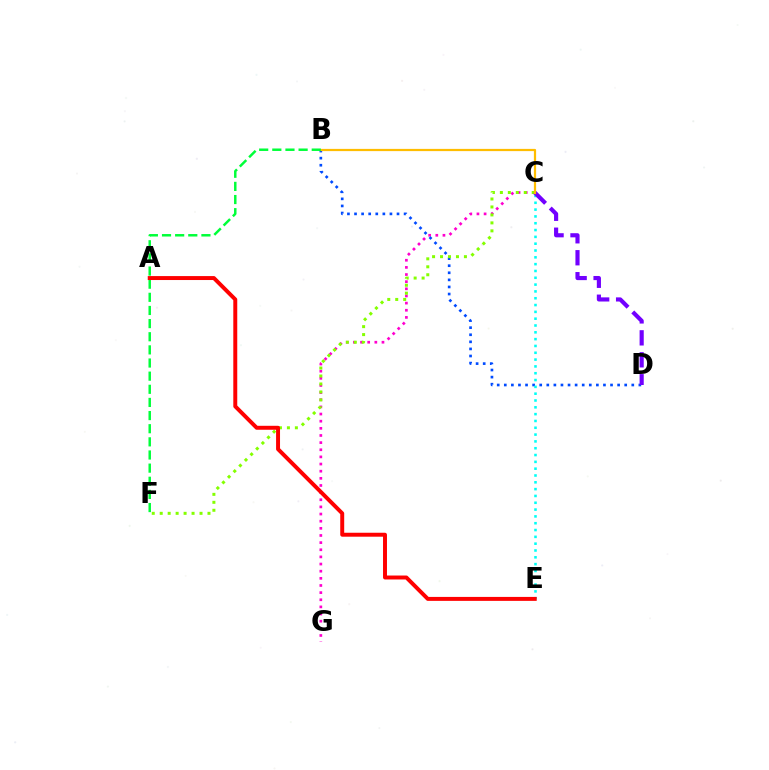{('C', 'G'): [{'color': '#ff00cf', 'line_style': 'dotted', 'thickness': 1.94}], ('B', 'D'): [{'color': '#004bff', 'line_style': 'dotted', 'thickness': 1.92}], ('C', 'E'): [{'color': '#00fff6', 'line_style': 'dotted', 'thickness': 1.85}], ('C', 'F'): [{'color': '#84ff00', 'line_style': 'dotted', 'thickness': 2.16}], ('C', 'D'): [{'color': '#7200ff', 'line_style': 'dashed', 'thickness': 2.98}], ('B', 'C'): [{'color': '#ffbd00', 'line_style': 'solid', 'thickness': 1.6}], ('B', 'F'): [{'color': '#00ff39', 'line_style': 'dashed', 'thickness': 1.78}], ('A', 'E'): [{'color': '#ff0000', 'line_style': 'solid', 'thickness': 2.85}]}